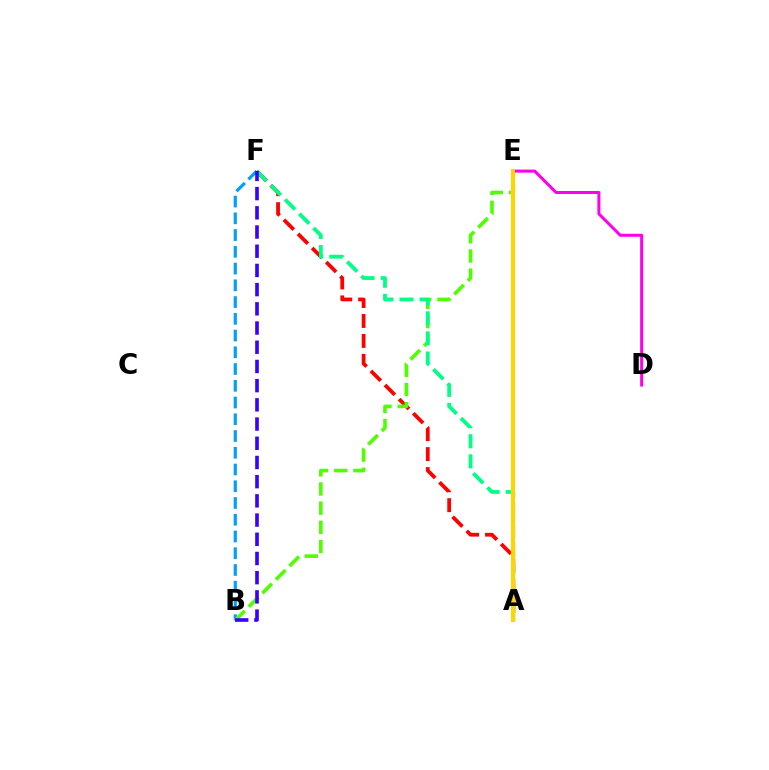{('A', 'F'): [{'color': '#ff0000', 'line_style': 'dashed', 'thickness': 2.71}, {'color': '#00ff86', 'line_style': 'dashed', 'thickness': 2.73}], ('B', 'F'): [{'color': '#009eff', 'line_style': 'dashed', 'thickness': 2.27}, {'color': '#3700ff', 'line_style': 'dashed', 'thickness': 2.61}], ('B', 'E'): [{'color': '#4fff00', 'line_style': 'dashed', 'thickness': 2.6}], ('D', 'E'): [{'color': '#ff00ed', 'line_style': 'solid', 'thickness': 2.18}], ('A', 'E'): [{'color': '#ffd500', 'line_style': 'solid', 'thickness': 2.94}]}